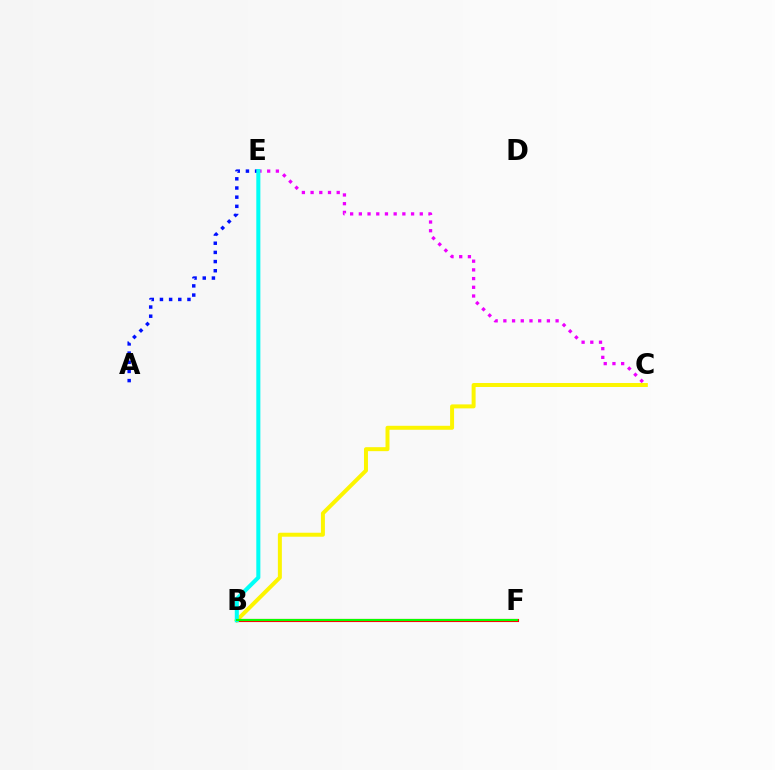{('B', 'C'): [{'color': '#fcf500', 'line_style': 'solid', 'thickness': 2.86}], ('B', 'F'): [{'color': '#ff0000', 'line_style': 'solid', 'thickness': 2.25}, {'color': '#08ff00', 'line_style': 'solid', 'thickness': 1.54}], ('A', 'E'): [{'color': '#0010ff', 'line_style': 'dotted', 'thickness': 2.49}], ('C', 'E'): [{'color': '#ee00ff', 'line_style': 'dotted', 'thickness': 2.37}], ('B', 'E'): [{'color': '#00fff6', 'line_style': 'solid', 'thickness': 2.92}]}